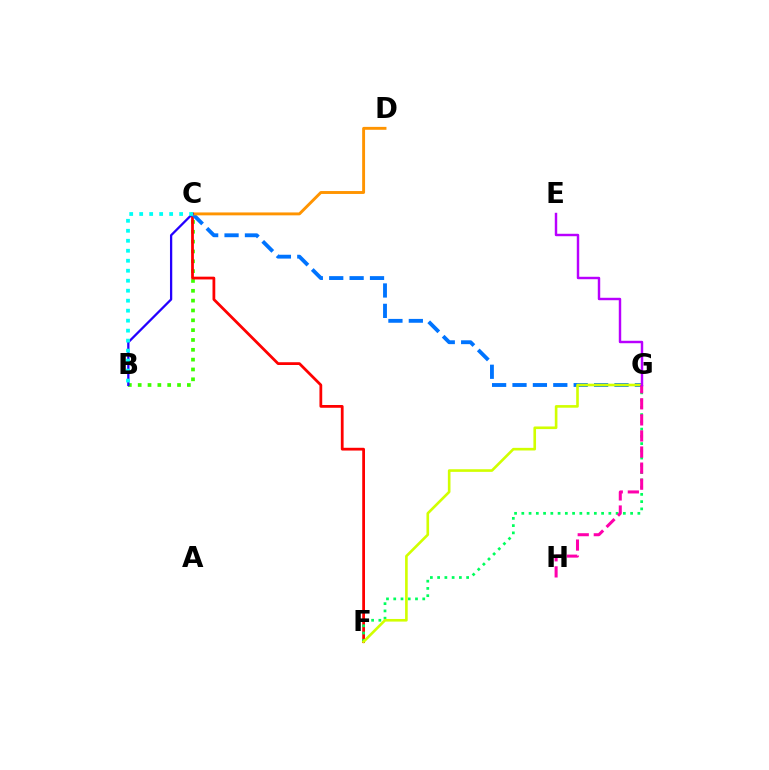{('B', 'C'): [{'color': '#3dff00', 'line_style': 'dotted', 'thickness': 2.67}, {'color': '#2500ff', 'line_style': 'solid', 'thickness': 1.64}, {'color': '#00fff6', 'line_style': 'dotted', 'thickness': 2.71}], ('C', 'F'): [{'color': '#ff0000', 'line_style': 'solid', 'thickness': 1.99}], ('F', 'G'): [{'color': '#00ff5c', 'line_style': 'dotted', 'thickness': 1.97}, {'color': '#d1ff00', 'line_style': 'solid', 'thickness': 1.89}], ('C', 'G'): [{'color': '#0074ff', 'line_style': 'dashed', 'thickness': 2.77}], ('C', 'D'): [{'color': '#ff9400', 'line_style': 'solid', 'thickness': 2.09}], ('G', 'H'): [{'color': '#ff00ac', 'line_style': 'dashed', 'thickness': 2.18}], ('E', 'G'): [{'color': '#b900ff', 'line_style': 'solid', 'thickness': 1.76}]}